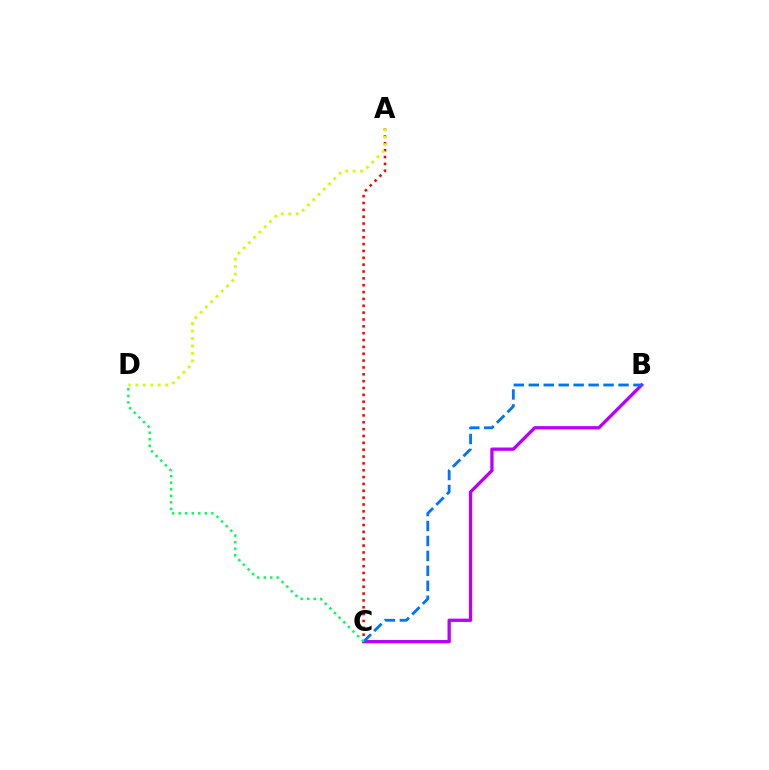{('A', 'C'): [{'color': '#ff0000', 'line_style': 'dotted', 'thickness': 1.86}], ('B', 'C'): [{'color': '#b900ff', 'line_style': 'solid', 'thickness': 2.38}, {'color': '#0074ff', 'line_style': 'dashed', 'thickness': 2.03}], ('C', 'D'): [{'color': '#00ff5c', 'line_style': 'dotted', 'thickness': 1.78}], ('A', 'D'): [{'color': '#d1ff00', 'line_style': 'dotted', 'thickness': 2.03}]}